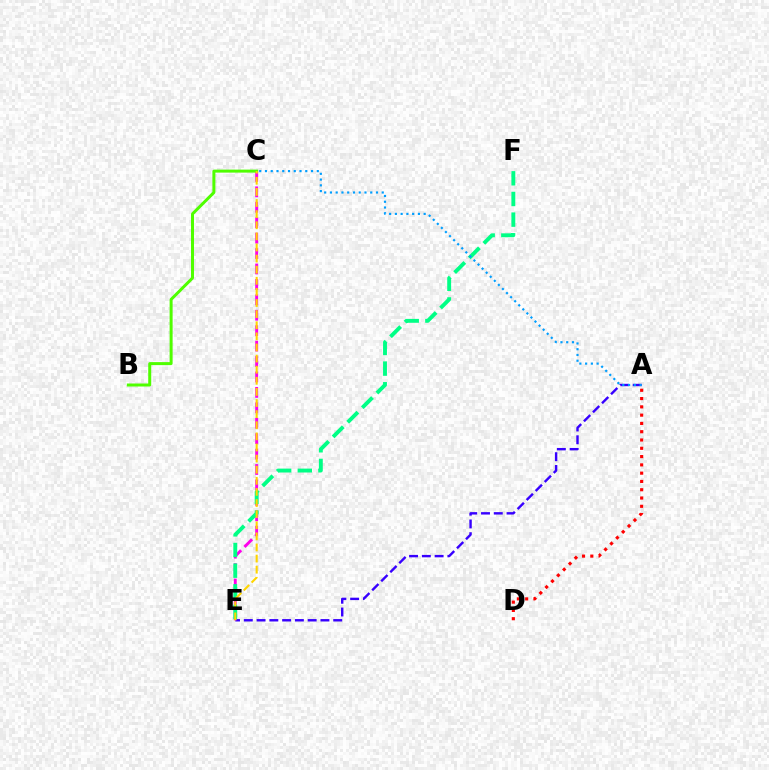{('A', 'E'): [{'color': '#3700ff', 'line_style': 'dashed', 'thickness': 1.74}], ('C', 'E'): [{'color': '#ff00ed', 'line_style': 'dashed', 'thickness': 2.1}, {'color': '#ffd500', 'line_style': 'dashed', 'thickness': 1.51}], ('A', 'D'): [{'color': '#ff0000', 'line_style': 'dotted', 'thickness': 2.25}], ('B', 'C'): [{'color': '#4fff00', 'line_style': 'solid', 'thickness': 2.15}], ('E', 'F'): [{'color': '#00ff86', 'line_style': 'dashed', 'thickness': 2.81}], ('A', 'C'): [{'color': '#009eff', 'line_style': 'dotted', 'thickness': 1.56}]}